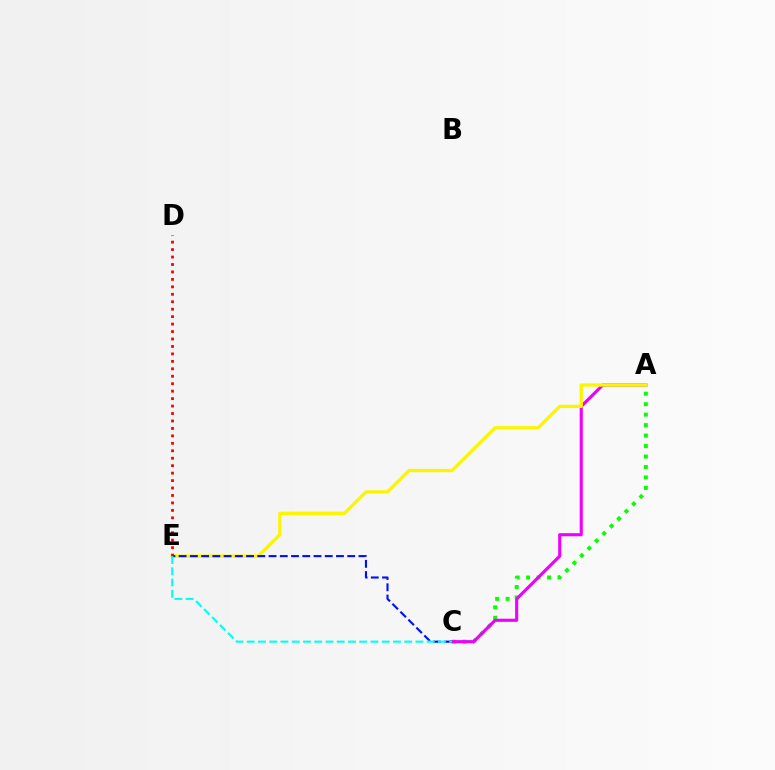{('A', 'C'): [{'color': '#08ff00', 'line_style': 'dotted', 'thickness': 2.84}, {'color': '#ee00ff', 'line_style': 'solid', 'thickness': 2.24}], ('A', 'E'): [{'color': '#fcf500', 'line_style': 'solid', 'thickness': 2.39}], ('C', 'E'): [{'color': '#0010ff', 'line_style': 'dashed', 'thickness': 1.53}, {'color': '#00fff6', 'line_style': 'dashed', 'thickness': 1.53}], ('D', 'E'): [{'color': '#ff0000', 'line_style': 'dotted', 'thickness': 2.02}]}